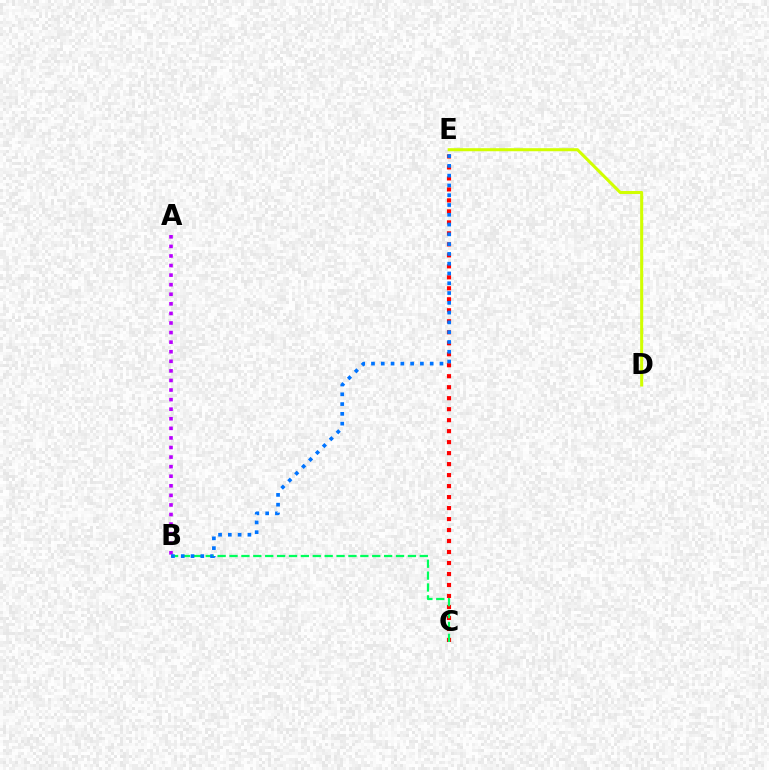{('C', 'E'): [{'color': '#ff0000', 'line_style': 'dotted', 'thickness': 2.99}], ('A', 'B'): [{'color': '#b900ff', 'line_style': 'dotted', 'thickness': 2.6}], ('B', 'C'): [{'color': '#00ff5c', 'line_style': 'dashed', 'thickness': 1.62}], ('B', 'E'): [{'color': '#0074ff', 'line_style': 'dotted', 'thickness': 2.66}], ('D', 'E'): [{'color': '#d1ff00', 'line_style': 'solid', 'thickness': 2.19}]}